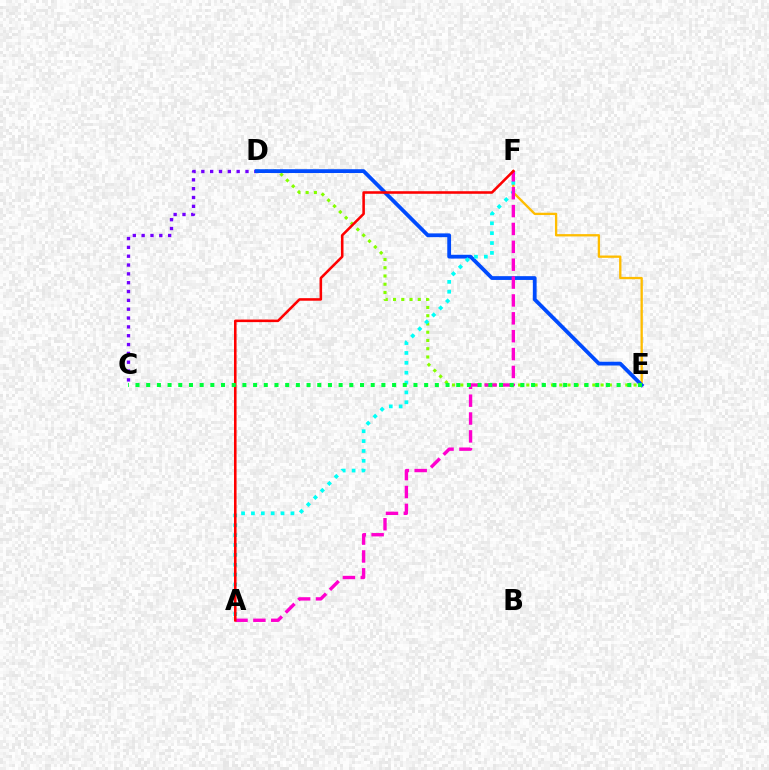{('E', 'F'): [{'color': '#ffbd00', 'line_style': 'solid', 'thickness': 1.67}], ('C', 'D'): [{'color': '#7200ff', 'line_style': 'dotted', 'thickness': 2.4}], ('D', 'E'): [{'color': '#84ff00', 'line_style': 'dotted', 'thickness': 2.24}, {'color': '#004bff', 'line_style': 'solid', 'thickness': 2.73}], ('A', 'F'): [{'color': '#00fff6', 'line_style': 'dotted', 'thickness': 2.68}, {'color': '#ff00cf', 'line_style': 'dashed', 'thickness': 2.43}, {'color': '#ff0000', 'line_style': 'solid', 'thickness': 1.84}], ('C', 'E'): [{'color': '#00ff39', 'line_style': 'dotted', 'thickness': 2.9}]}